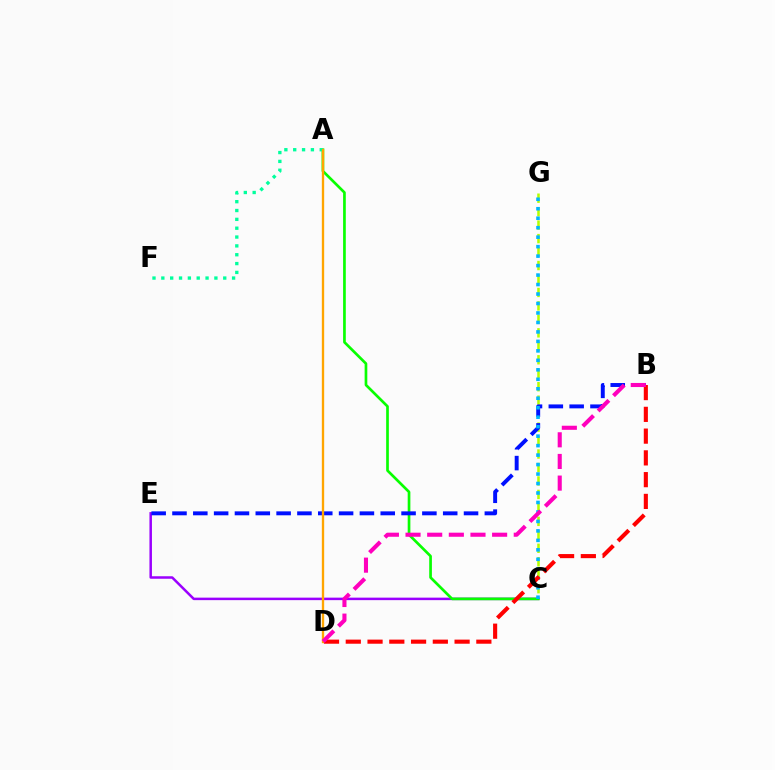{('C', 'G'): [{'color': '#b3ff00', 'line_style': 'dashed', 'thickness': 1.83}, {'color': '#00b5ff', 'line_style': 'dotted', 'thickness': 2.57}], ('C', 'E'): [{'color': '#9b00ff', 'line_style': 'solid', 'thickness': 1.8}], ('A', 'C'): [{'color': '#08ff00', 'line_style': 'solid', 'thickness': 1.93}], ('A', 'F'): [{'color': '#00ff9d', 'line_style': 'dotted', 'thickness': 2.4}], ('B', 'E'): [{'color': '#0010ff', 'line_style': 'dashed', 'thickness': 2.83}], ('A', 'D'): [{'color': '#ffa500', 'line_style': 'solid', 'thickness': 1.68}], ('B', 'D'): [{'color': '#ff0000', 'line_style': 'dashed', 'thickness': 2.96}, {'color': '#ff00bd', 'line_style': 'dashed', 'thickness': 2.94}]}